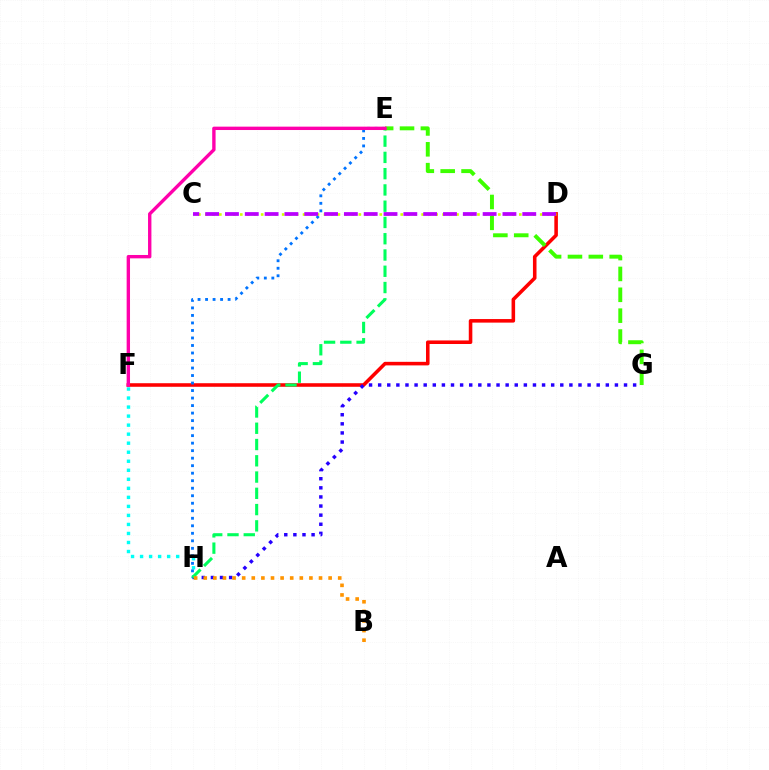{('F', 'H'): [{'color': '#00fff6', 'line_style': 'dotted', 'thickness': 2.45}], ('D', 'F'): [{'color': '#ff0000', 'line_style': 'solid', 'thickness': 2.56}], ('E', 'H'): [{'color': '#0074ff', 'line_style': 'dotted', 'thickness': 2.04}, {'color': '#00ff5c', 'line_style': 'dashed', 'thickness': 2.21}], ('G', 'H'): [{'color': '#2500ff', 'line_style': 'dotted', 'thickness': 2.47}], ('C', 'D'): [{'color': '#d1ff00', 'line_style': 'dotted', 'thickness': 1.9}, {'color': '#b900ff', 'line_style': 'dashed', 'thickness': 2.69}], ('E', 'G'): [{'color': '#3dff00', 'line_style': 'dashed', 'thickness': 2.83}], ('E', 'F'): [{'color': '#ff00ac', 'line_style': 'solid', 'thickness': 2.43}], ('B', 'H'): [{'color': '#ff9400', 'line_style': 'dotted', 'thickness': 2.61}]}